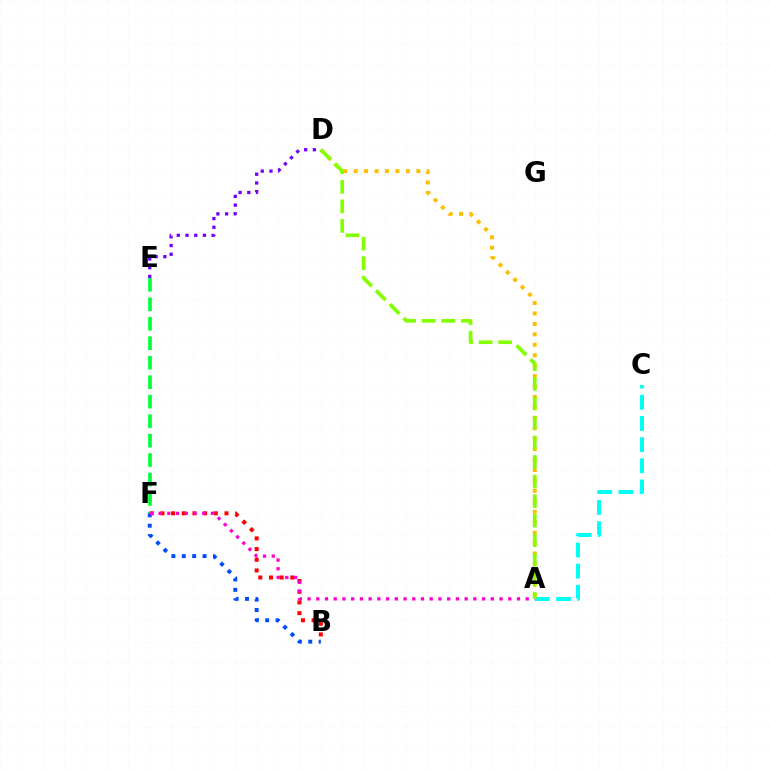{('A', 'C'): [{'color': '#00fff6', 'line_style': 'dashed', 'thickness': 2.88}], ('B', 'F'): [{'color': '#ff0000', 'line_style': 'dotted', 'thickness': 2.9}, {'color': '#004bff', 'line_style': 'dotted', 'thickness': 2.82}], ('A', 'D'): [{'color': '#ffbd00', 'line_style': 'dotted', 'thickness': 2.84}, {'color': '#84ff00', 'line_style': 'dashed', 'thickness': 2.66}], ('E', 'F'): [{'color': '#00ff39', 'line_style': 'dashed', 'thickness': 2.65}], ('D', 'E'): [{'color': '#7200ff', 'line_style': 'dotted', 'thickness': 2.37}], ('A', 'F'): [{'color': '#ff00cf', 'line_style': 'dotted', 'thickness': 2.37}]}